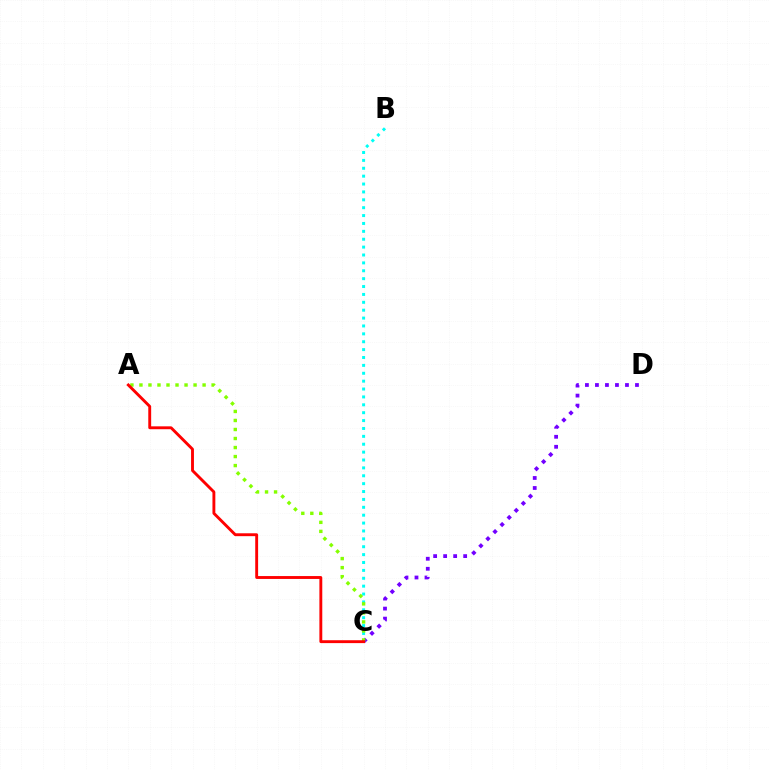{('B', 'C'): [{'color': '#00fff6', 'line_style': 'dotted', 'thickness': 2.14}], ('C', 'D'): [{'color': '#7200ff', 'line_style': 'dotted', 'thickness': 2.72}], ('A', 'C'): [{'color': '#84ff00', 'line_style': 'dotted', 'thickness': 2.45}, {'color': '#ff0000', 'line_style': 'solid', 'thickness': 2.08}]}